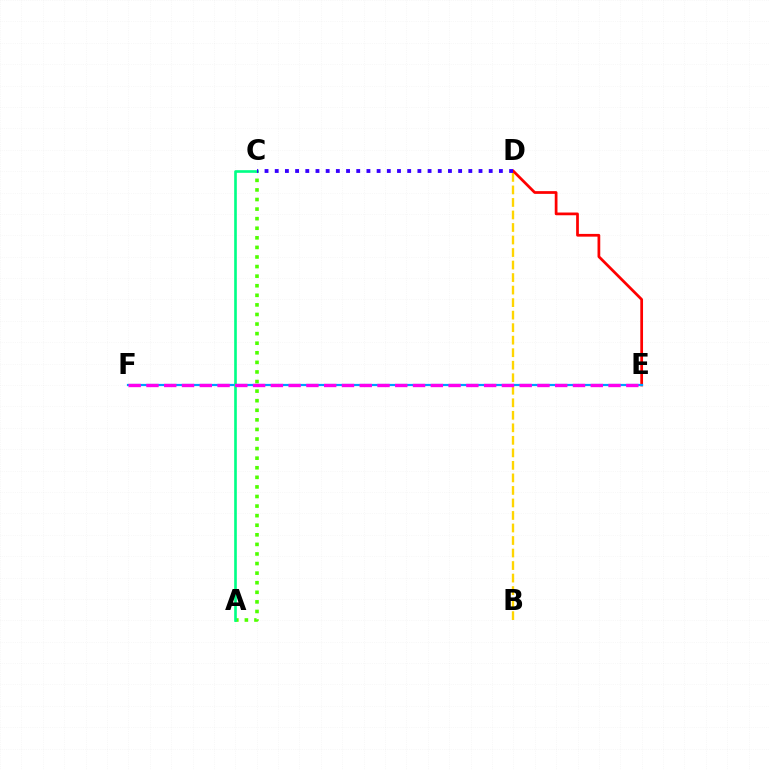{('B', 'D'): [{'color': '#ffd500', 'line_style': 'dashed', 'thickness': 1.7}], ('D', 'E'): [{'color': '#ff0000', 'line_style': 'solid', 'thickness': 1.97}], ('E', 'F'): [{'color': '#009eff', 'line_style': 'solid', 'thickness': 1.59}, {'color': '#ff00ed', 'line_style': 'dashed', 'thickness': 2.41}], ('A', 'C'): [{'color': '#4fff00', 'line_style': 'dotted', 'thickness': 2.6}, {'color': '#00ff86', 'line_style': 'solid', 'thickness': 1.9}], ('C', 'D'): [{'color': '#3700ff', 'line_style': 'dotted', 'thickness': 2.77}]}